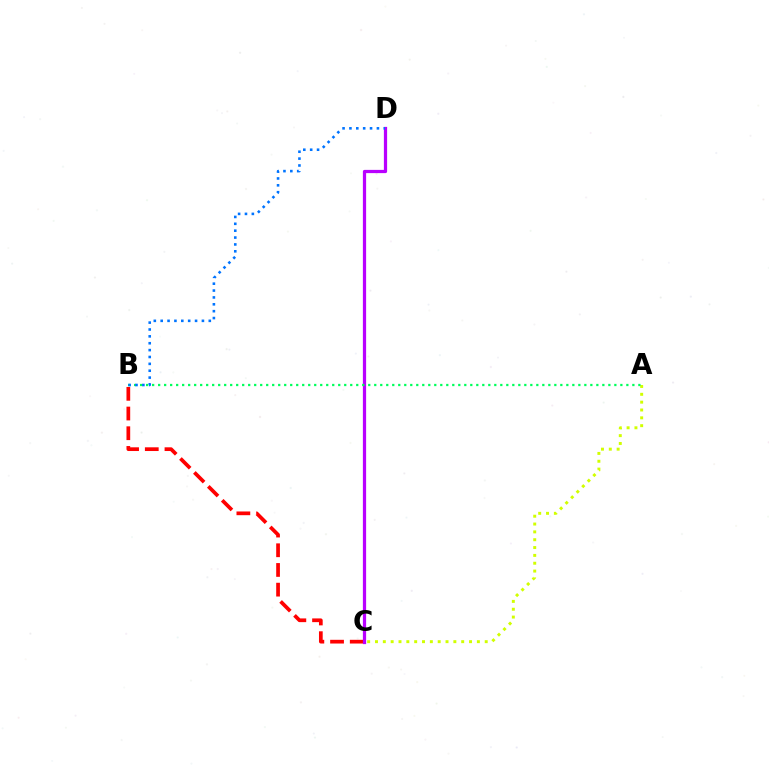{('B', 'C'): [{'color': '#ff0000', 'line_style': 'dashed', 'thickness': 2.68}], ('C', 'D'): [{'color': '#b900ff', 'line_style': 'solid', 'thickness': 2.33}], ('A', 'C'): [{'color': '#d1ff00', 'line_style': 'dotted', 'thickness': 2.13}], ('A', 'B'): [{'color': '#00ff5c', 'line_style': 'dotted', 'thickness': 1.63}], ('B', 'D'): [{'color': '#0074ff', 'line_style': 'dotted', 'thickness': 1.87}]}